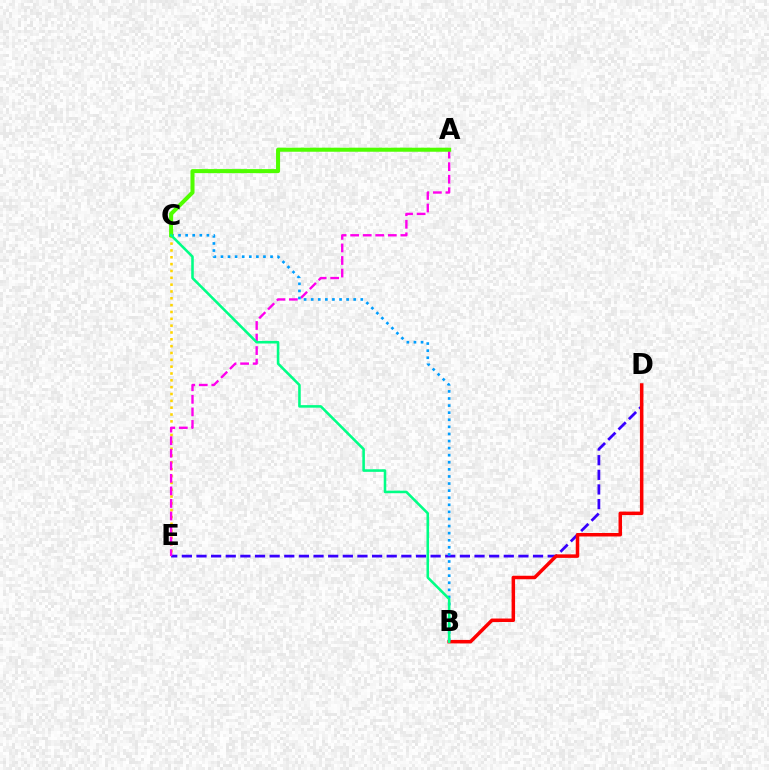{('C', 'E'): [{'color': '#ffd500', 'line_style': 'dotted', 'thickness': 1.86}], ('D', 'E'): [{'color': '#3700ff', 'line_style': 'dashed', 'thickness': 1.99}], ('A', 'E'): [{'color': '#ff00ed', 'line_style': 'dashed', 'thickness': 1.7}], ('B', 'D'): [{'color': '#ff0000', 'line_style': 'solid', 'thickness': 2.52}], ('B', 'C'): [{'color': '#009eff', 'line_style': 'dotted', 'thickness': 1.93}, {'color': '#00ff86', 'line_style': 'solid', 'thickness': 1.85}], ('A', 'C'): [{'color': '#4fff00', 'line_style': 'solid', 'thickness': 2.91}]}